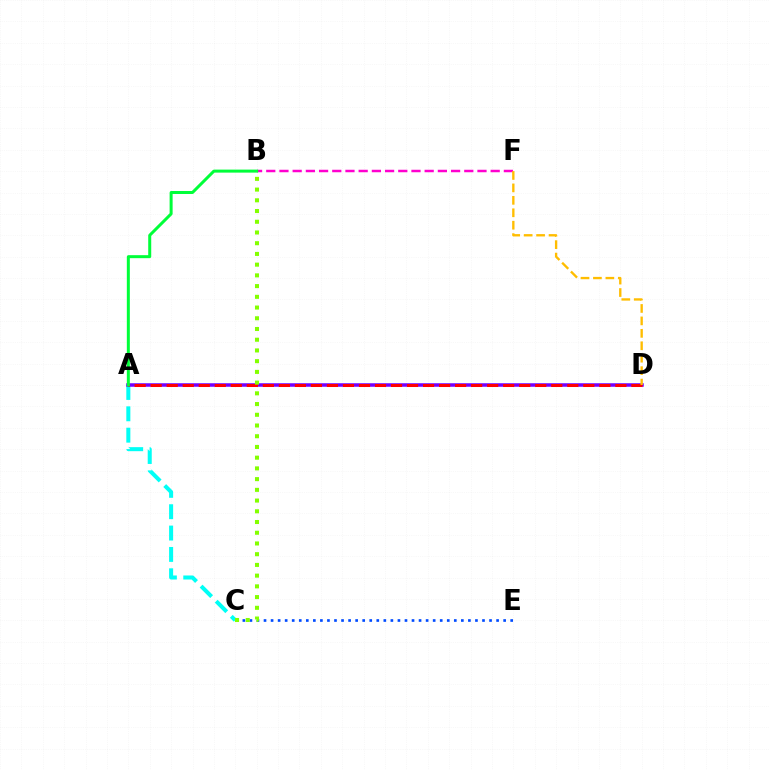{('A', 'C'): [{'color': '#00fff6', 'line_style': 'dashed', 'thickness': 2.9}], ('A', 'D'): [{'color': '#7200ff', 'line_style': 'solid', 'thickness': 2.52}, {'color': '#ff0000', 'line_style': 'dashed', 'thickness': 2.18}], ('B', 'F'): [{'color': '#ff00cf', 'line_style': 'dashed', 'thickness': 1.79}], ('D', 'F'): [{'color': '#ffbd00', 'line_style': 'dashed', 'thickness': 1.69}], ('C', 'E'): [{'color': '#004bff', 'line_style': 'dotted', 'thickness': 1.91}], ('A', 'B'): [{'color': '#00ff39', 'line_style': 'solid', 'thickness': 2.17}], ('B', 'C'): [{'color': '#84ff00', 'line_style': 'dotted', 'thickness': 2.91}]}